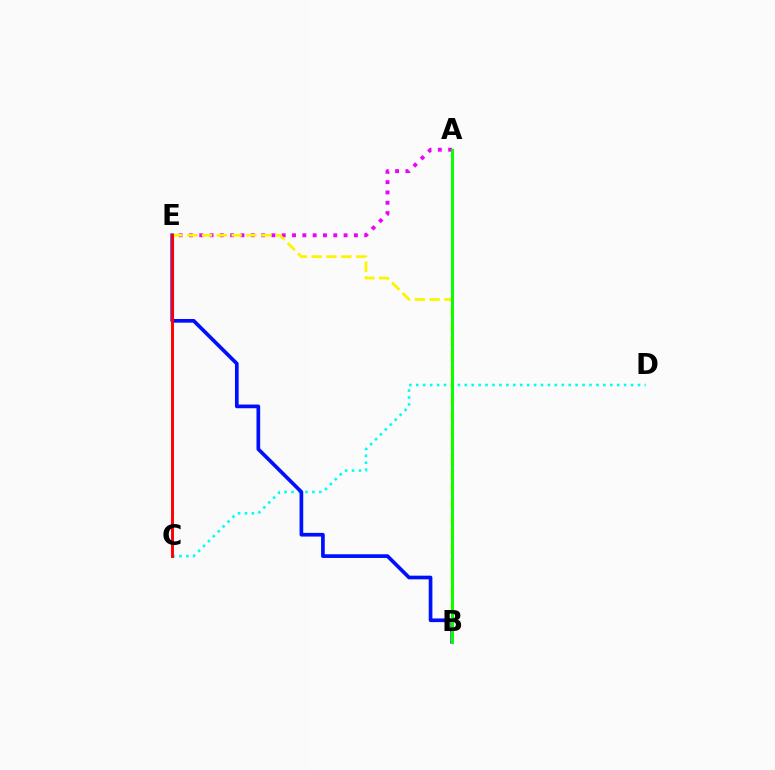{('C', 'D'): [{'color': '#00fff6', 'line_style': 'dotted', 'thickness': 1.88}], ('A', 'E'): [{'color': '#ee00ff', 'line_style': 'dotted', 'thickness': 2.8}], ('B', 'E'): [{'color': '#0010ff', 'line_style': 'solid', 'thickness': 2.65}, {'color': '#fcf500', 'line_style': 'dashed', 'thickness': 2.01}], ('C', 'E'): [{'color': '#ff0000', 'line_style': 'solid', 'thickness': 2.11}], ('A', 'B'): [{'color': '#08ff00', 'line_style': 'solid', 'thickness': 2.16}]}